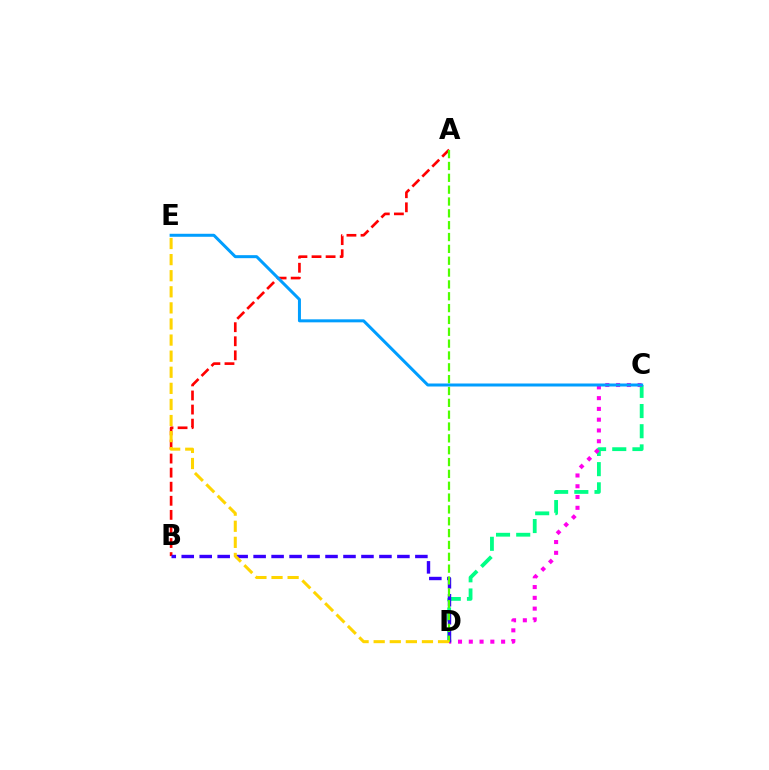{('C', 'D'): [{'color': '#00ff86', 'line_style': 'dashed', 'thickness': 2.74}, {'color': '#ff00ed', 'line_style': 'dotted', 'thickness': 2.93}], ('A', 'B'): [{'color': '#ff0000', 'line_style': 'dashed', 'thickness': 1.91}], ('B', 'D'): [{'color': '#3700ff', 'line_style': 'dashed', 'thickness': 2.44}], ('A', 'D'): [{'color': '#4fff00', 'line_style': 'dashed', 'thickness': 1.61}], ('D', 'E'): [{'color': '#ffd500', 'line_style': 'dashed', 'thickness': 2.19}], ('C', 'E'): [{'color': '#009eff', 'line_style': 'solid', 'thickness': 2.16}]}